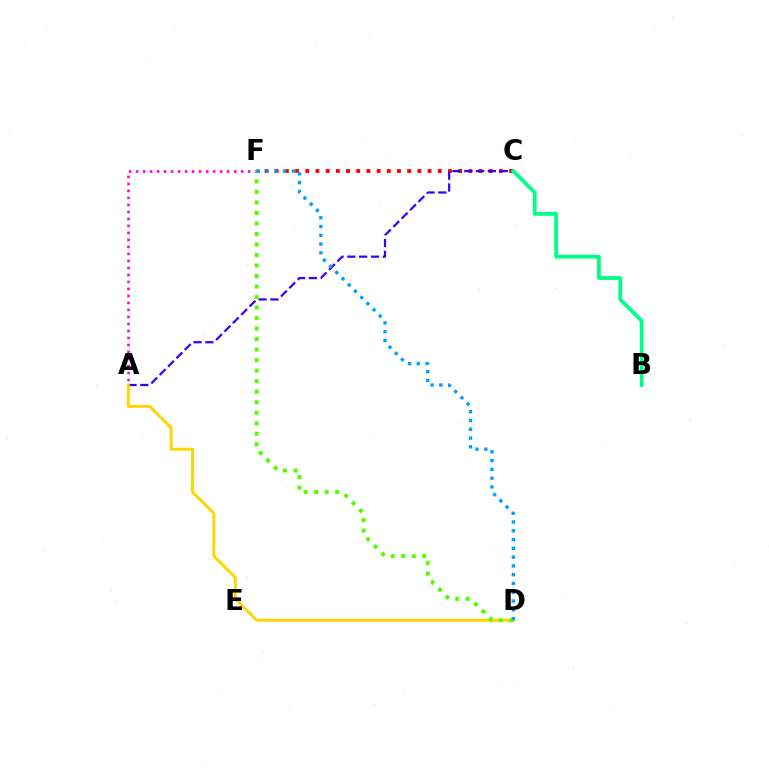{('A', 'F'): [{'color': '#ff00ed', 'line_style': 'dotted', 'thickness': 1.9}], ('C', 'F'): [{'color': '#ff0000', 'line_style': 'dotted', 'thickness': 2.77}], ('A', 'C'): [{'color': '#3700ff', 'line_style': 'dashed', 'thickness': 1.61}], ('A', 'D'): [{'color': '#ffd500', 'line_style': 'solid', 'thickness': 2.13}], ('D', 'F'): [{'color': '#4fff00', 'line_style': 'dotted', 'thickness': 2.86}, {'color': '#009eff', 'line_style': 'dotted', 'thickness': 2.39}], ('B', 'C'): [{'color': '#00ff86', 'line_style': 'solid', 'thickness': 2.74}]}